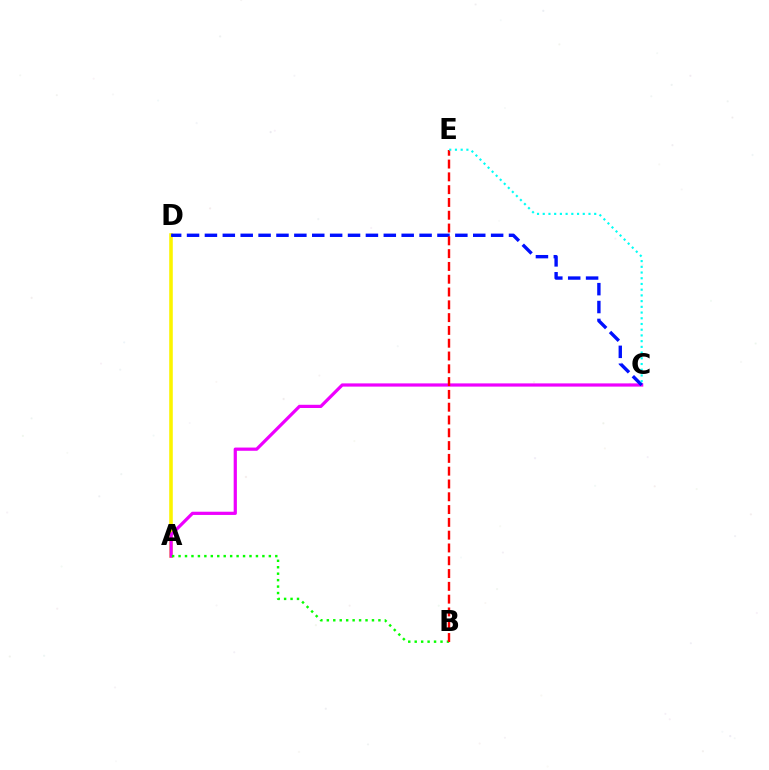{('A', 'D'): [{'color': '#fcf500', 'line_style': 'solid', 'thickness': 2.57}], ('A', 'C'): [{'color': '#ee00ff', 'line_style': 'solid', 'thickness': 2.32}], ('C', 'D'): [{'color': '#0010ff', 'line_style': 'dashed', 'thickness': 2.43}], ('A', 'B'): [{'color': '#08ff00', 'line_style': 'dotted', 'thickness': 1.75}], ('B', 'E'): [{'color': '#ff0000', 'line_style': 'dashed', 'thickness': 1.74}], ('C', 'E'): [{'color': '#00fff6', 'line_style': 'dotted', 'thickness': 1.55}]}